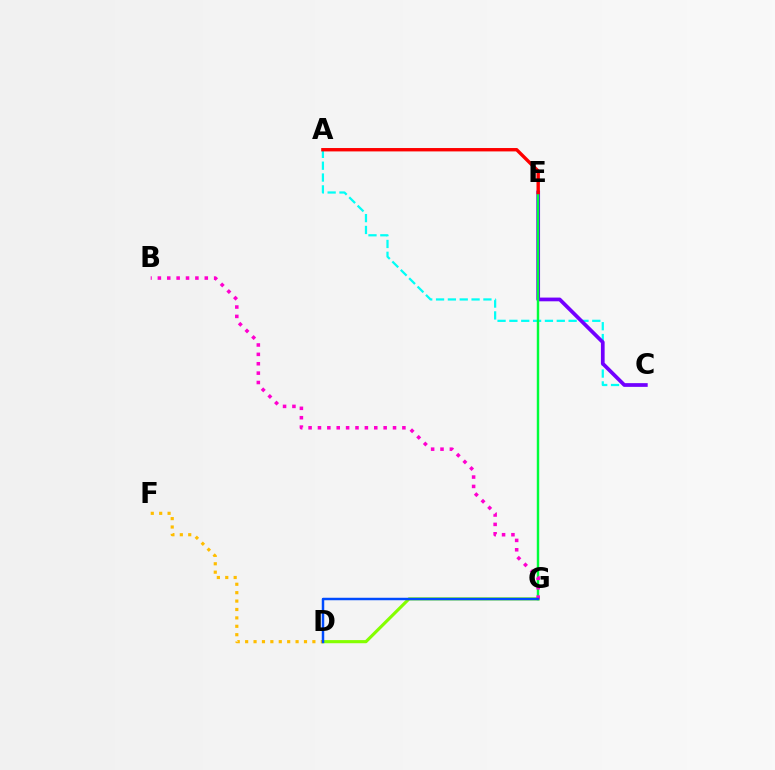{('A', 'C'): [{'color': '#00fff6', 'line_style': 'dashed', 'thickness': 1.61}], ('D', 'G'): [{'color': '#84ff00', 'line_style': 'solid', 'thickness': 2.25}, {'color': '#004bff', 'line_style': 'solid', 'thickness': 1.78}], ('C', 'E'): [{'color': '#7200ff', 'line_style': 'solid', 'thickness': 2.68}], ('E', 'G'): [{'color': '#00ff39', 'line_style': 'solid', 'thickness': 1.75}], ('A', 'E'): [{'color': '#ff0000', 'line_style': 'solid', 'thickness': 2.43}], ('B', 'G'): [{'color': '#ff00cf', 'line_style': 'dotted', 'thickness': 2.55}], ('D', 'F'): [{'color': '#ffbd00', 'line_style': 'dotted', 'thickness': 2.28}]}